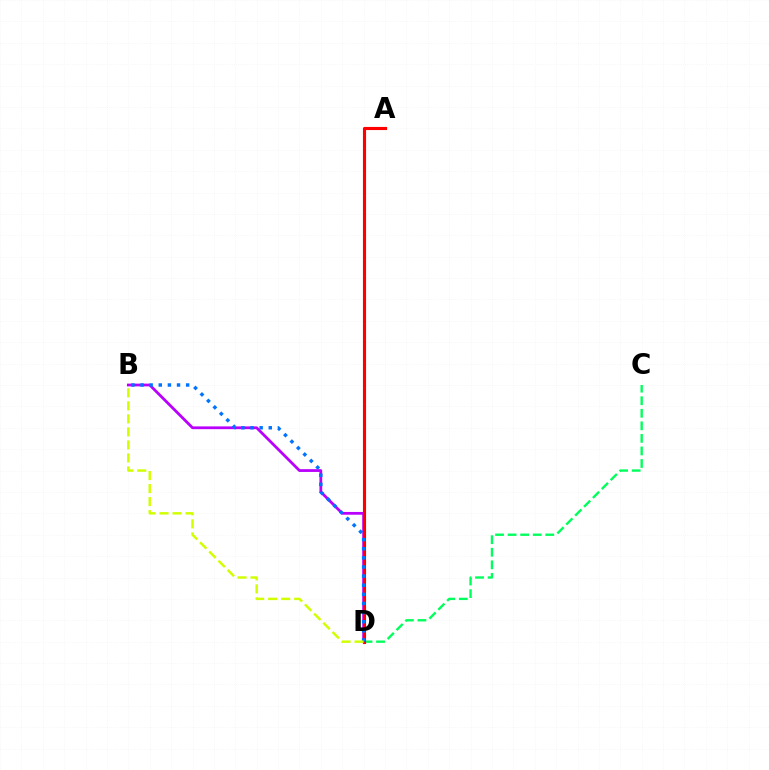{('B', 'D'): [{'color': '#b900ff', 'line_style': 'solid', 'thickness': 2.0}, {'color': '#0074ff', 'line_style': 'dotted', 'thickness': 2.48}, {'color': '#d1ff00', 'line_style': 'dashed', 'thickness': 1.77}], ('C', 'D'): [{'color': '#00ff5c', 'line_style': 'dashed', 'thickness': 1.71}], ('A', 'D'): [{'color': '#ff0000', 'line_style': 'solid', 'thickness': 2.24}]}